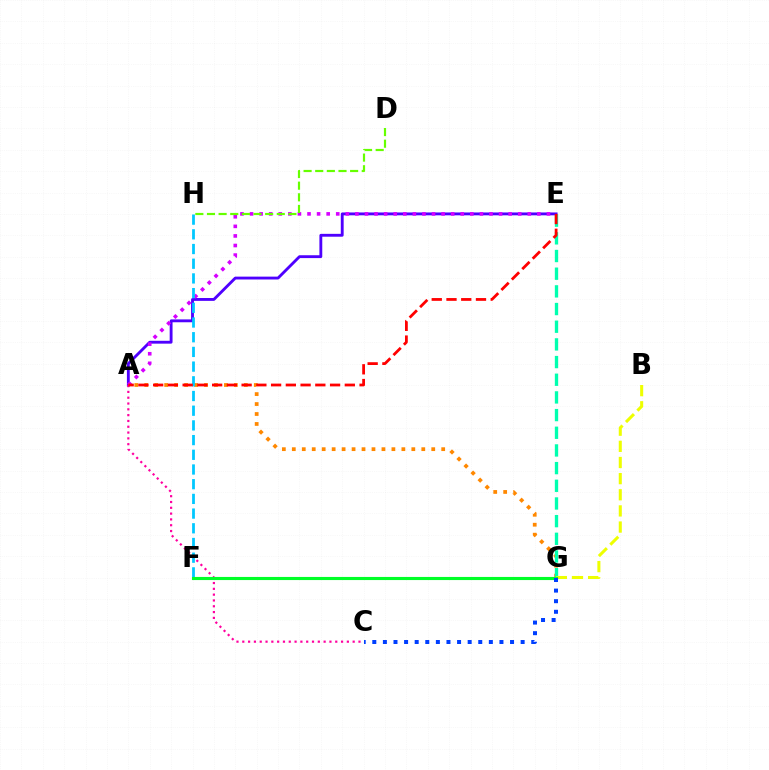{('A', 'E'): [{'color': '#4f00ff', 'line_style': 'solid', 'thickness': 2.06}, {'color': '#d600ff', 'line_style': 'dotted', 'thickness': 2.6}, {'color': '#ff0000', 'line_style': 'dashed', 'thickness': 2.0}], ('A', 'G'): [{'color': '#ff8800', 'line_style': 'dotted', 'thickness': 2.71}], ('E', 'G'): [{'color': '#00ffaf', 'line_style': 'dashed', 'thickness': 2.4}], ('B', 'G'): [{'color': '#eeff00', 'line_style': 'dashed', 'thickness': 2.19}], ('F', 'H'): [{'color': '#00c7ff', 'line_style': 'dashed', 'thickness': 2.0}], ('A', 'C'): [{'color': '#ff00a0', 'line_style': 'dotted', 'thickness': 1.58}], ('F', 'G'): [{'color': '#00ff27', 'line_style': 'solid', 'thickness': 2.25}], ('D', 'H'): [{'color': '#66ff00', 'line_style': 'dashed', 'thickness': 1.58}], ('C', 'G'): [{'color': '#003fff', 'line_style': 'dotted', 'thickness': 2.88}]}